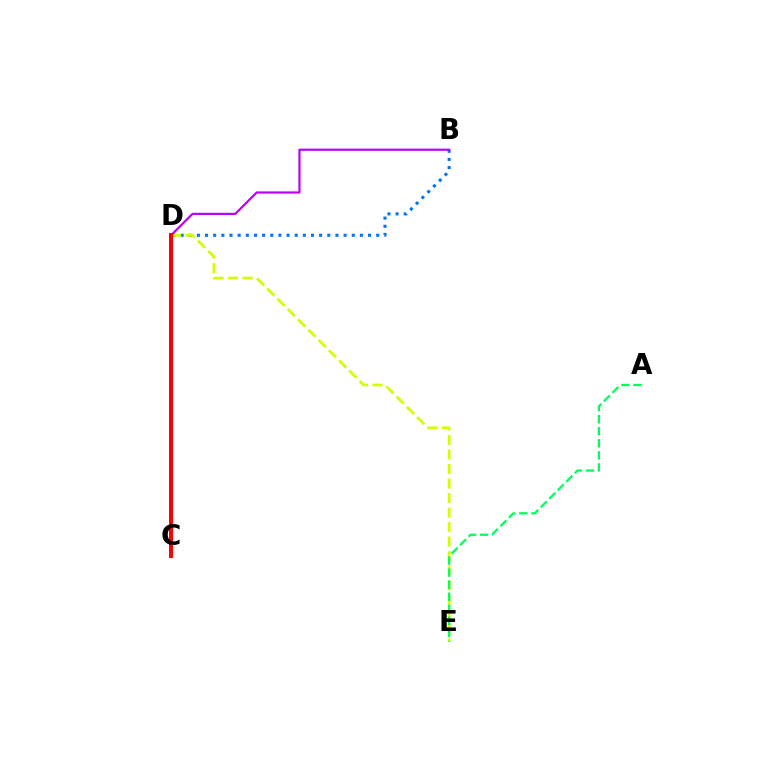{('B', 'D'): [{'color': '#0074ff', 'line_style': 'dotted', 'thickness': 2.21}, {'color': '#b900ff', 'line_style': 'solid', 'thickness': 1.57}], ('D', 'E'): [{'color': '#d1ff00', 'line_style': 'dashed', 'thickness': 1.97}], ('A', 'E'): [{'color': '#00ff5c', 'line_style': 'dashed', 'thickness': 1.64}], ('C', 'D'): [{'color': '#ff0000', 'line_style': 'solid', 'thickness': 2.87}]}